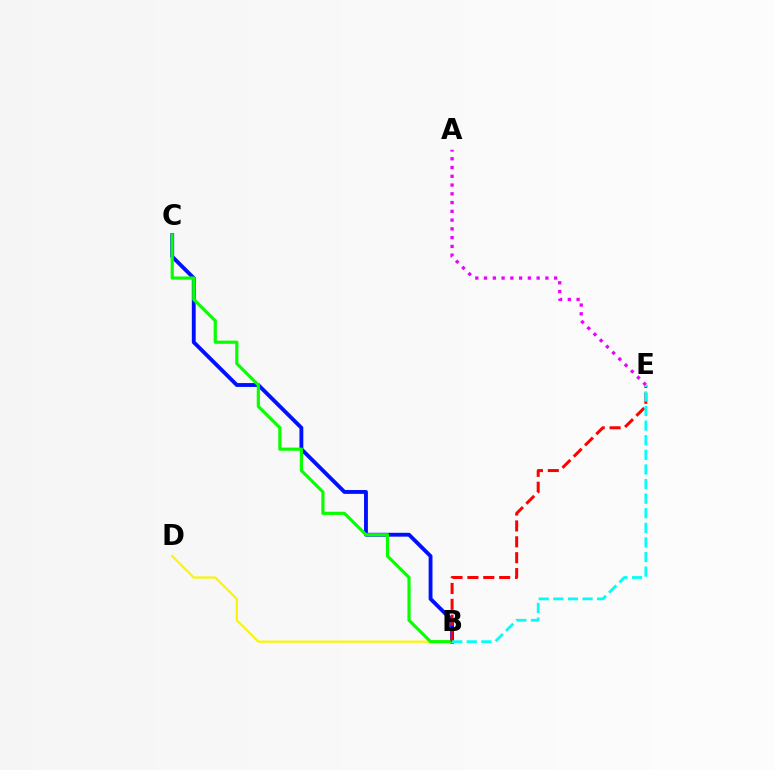{('A', 'E'): [{'color': '#ee00ff', 'line_style': 'dotted', 'thickness': 2.38}], ('B', 'D'): [{'color': '#fcf500', 'line_style': 'solid', 'thickness': 1.59}], ('B', 'C'): [{'color': '#0010ff', 'line_style': 'solid', 'thickness': 2.78}, {'color': '#08ff00', 'line_style': 'solid', 'thickness': 2.28}], ('B', 'E'): [{'color': '#ff0000', 'line_style': 'dashed', 'thickness': 2.16}, {'color': '#00fff6', 'line_style': 'dashed', 'thickness': 1.98}]}